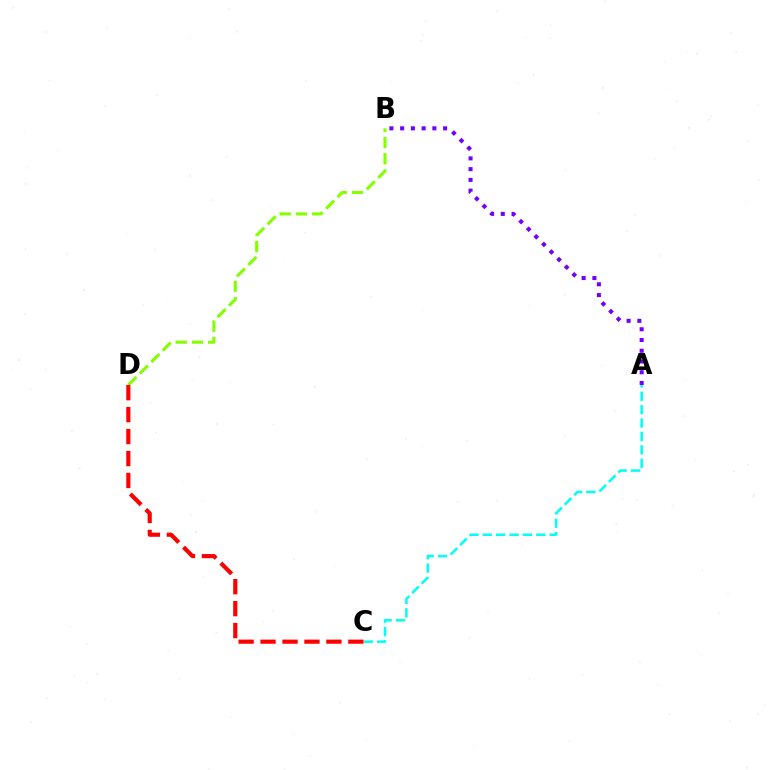{('A', 'C'): [{'color': '#00fff6', 'line_style': 'dashed', 'thickness': 1.82}], ('B', 'D'): [{'color': '#84ff00', 'line_style': 'dashed', 'thickness': 2.2}], ('A', 'B'): [{'color': '#7200ff', 'line_style': 'dotted', 'thickness': 2.92}], ('C', 'D'): [{'color': '#ff0000', 'line_style': 'dashed', 'thickness': 2.98}]}